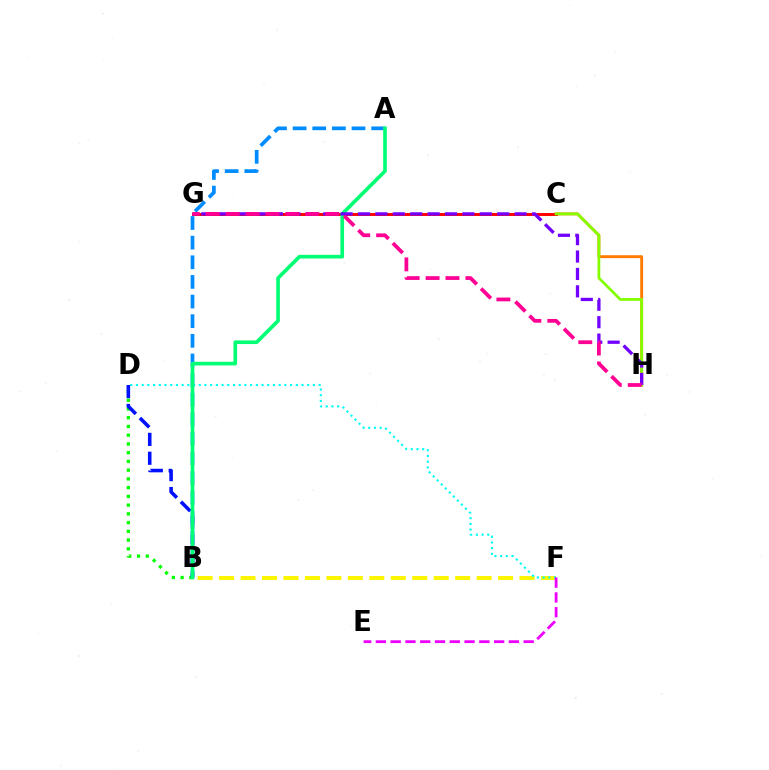{('B', 'F'): [{'color': '#fcf500', 'line_style': 'dashed', 'thickness': 2.92}], ('C', 'H'): [{'color': '#ff7c00', 'line_style': 'solid', 'thickness': 2.1}, {'color': '#84ff00', 'line_style': 'solid', 'thickness': 1.99}], ('B', 'D'): [{'color': '#08ff00', 'line_style': 'dotted', 'thickness': 2.37}, {'color': '#0010ff', 'line_style': 'dashed', 'thickness': 2.57}], ('C', 'G'): [{'color': '#ff0000', 'line_style': 'solid', 'thickness': 2.12}], ('D', 'F'): [{'color': '#00fff6', 'line_style': 'dotted', 'thickness': 1.55}], ('A', 'B'): [{'color': '#008cff', 'line_style': 'dashed', 'thickness': 2.67}, {'color': '#00ff74', 'line_style': 'solid', 'thickness': 2.63}], ('E', 'F'): [{'color': '#ee00ff', 'line_style': 'dashed', 'thickness': 2.01}], ('G', 'H'): [{'color': '#7200ff', 'line_style': 'dashed', 'thickness': 2.36}, {'color': '#ff0094', 'line_style': 'dashed', 'thickness': 2.71}]}